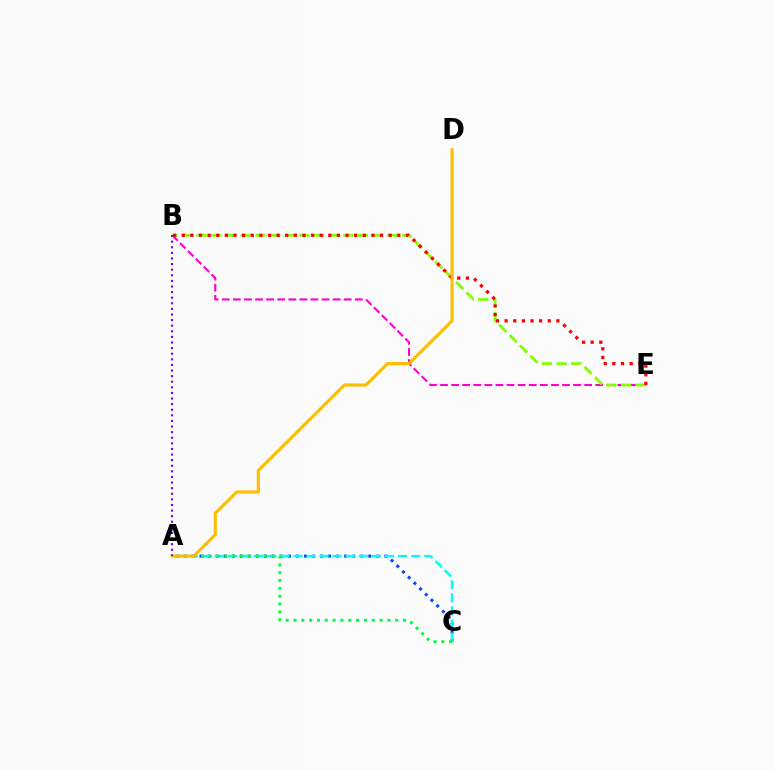{('B', 'E'): [{'color': '#ff00cf', 'line_style': 'dashed', 'thickness': 1.51}, {'color': '#84ff00', 'line_style': 'dashed', 'thickness': 1.99}, {'color': '#ff0000', 'line_style': 'dotted', 'thickness': 2.34}], ('A', 'C'): [{'color': '#004bff', 'line_style': 'dotted', 'thickness': 2.18}, {'color': '#00fff6', 'line_style': 'dashed', 'thickness': 1.78}, {'color': '#00ff39', 'line_style': 'dotted', 'thickness': 2.13}], ('A', 'D'): [{'color': '#ffbd00', 'line_style': 'solid', 'thickness': 2.24}], ('A', 'B'): [{'color': '#7200ff', 'line_style': 'dotted', 'thickness': 1.52}]}